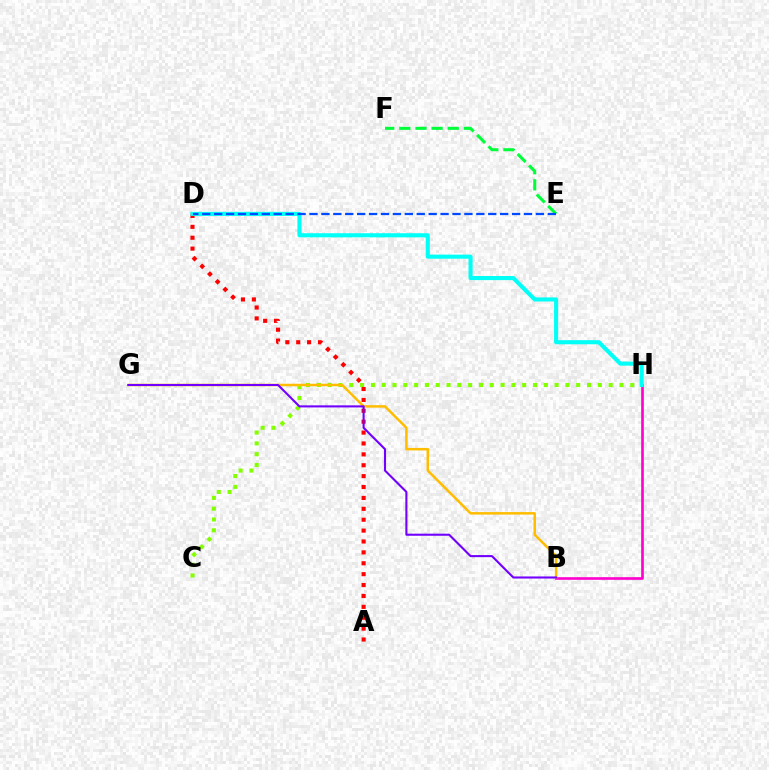{('C', 'H'): [{'color': '#84ff00', 'line_style': 'dotted', 'thickness': 2.94}], ('B', 'H'): [{'color': '#ff00cf', 'line_style': 'solid', 'thickness': 1.89}], ('B', 'G'): [{'color': '#ffbd00', 'line_style': 'solid', 'thickness': 1.79}, {'color': '#7200ff', 'line_style': 'solid', 'thickness': 1.51}], ('A', 'D'): [{'color': '#ff0000', 'line_style': 'dotted', 'thickness': 2.96}], ('E', 'F'): [{'color': '#00ff39', 'line_style': 'dashed', 'thickness': 2.19}], ('D', 'H'): [{'color': '#00fff6', 'line_style': 'solid', 'thickness': 2.95}], ('D', 'E'): [{'color': '#004bff', 'line_style': 'dashed', 'thickness': 1.62}]}